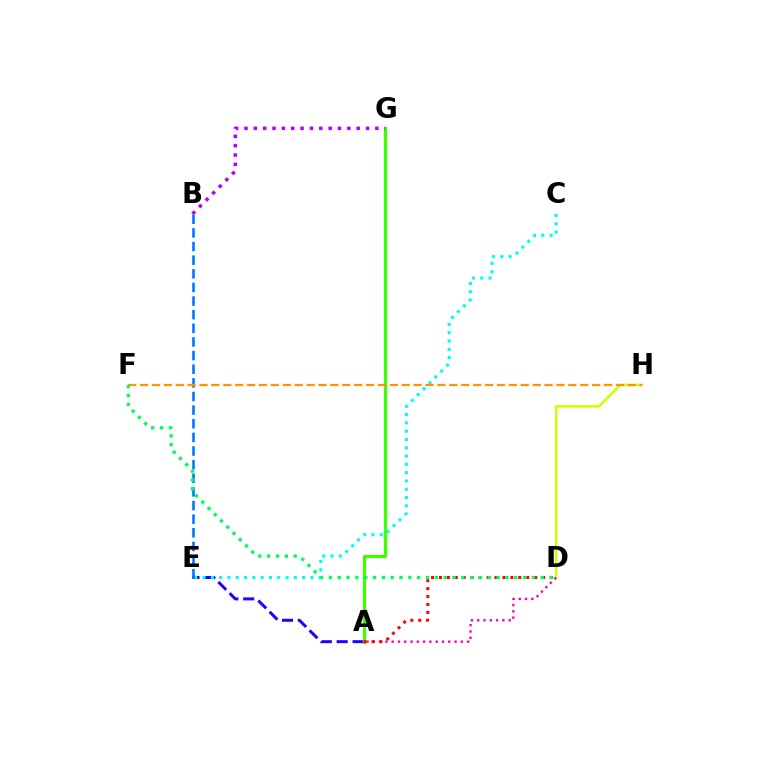{('A', 'E'): [{'color': '#2500ff', 'line_style': 'dashed', 'thickness': 2.16}], ('A', 'G'): [{'color': '#3dff00', 'line_style': 'solid', 'thickness': 2.34}], ('D', 'H'): [{'color': '#d1ff00', 'line_style': 'solid', 'thickness': 1.83}], ('B', 'G'): [{'color': '#b900ff', 'line_style': 'dotted', 'thickness': 2.54}], ('A', 'D'): [{'color': '#ff00ac', 'line_style': 'dotted', 'thickness': 1.71}, {'color': '#ff0000', 'line_style': 'dotted', 'thickness': 2.16}], ('C', 'E'): [{'color': '#00fff6', 'line_style': 'dotted', 'thickness': 2.25}], ('B', 'E'): [{'color': '#0074ff', 'line_style': 'dashed', 'thickness': 1.85}], ('F', 'H'): [{'color': '#ff9400', 'line_style': 'dashed', 'thickness': 1.62}], ('D', 'F'): [{'color': '#00ff5c', 'line_style': 'dotted', 'thickness': 2.4}]}